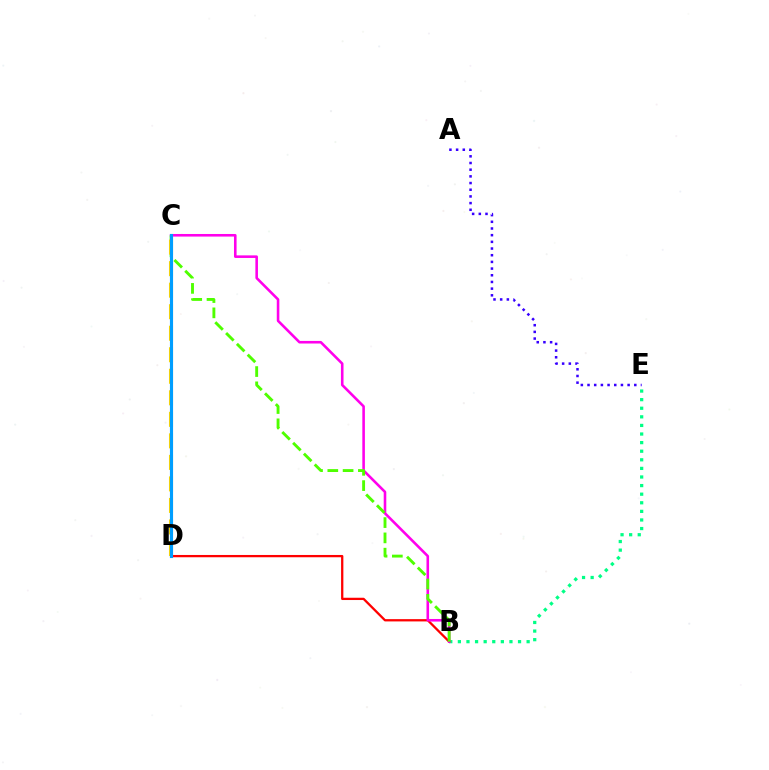{('B', 'E'): [{'color': '#00ff86', 'line_style': 'dotted', 'thickness': 2.33}], ('B', 'D'): [{'color': '#ff0000', 'line_style': 'solid', 'thickness': 1.64}], ('B', 'C'): [{'color': '#ff00ed', 'line_style': 'solid', 'thickness': 1.86}, {'color': '#4fff00', 'line_style': 'dashed', 'thickness': 2.08}], ('A', 'E'): [{'color': '#3700ff', 'line_style': 'dotted', 'thickness': 1.82}], ('C', 'D'): [{'color': '#ffd500', 'line_style': 'dashed', 'thickness': 2.92}, {'color': '#009eff', 'line_style': 'solid', 'thickness': 2.25}]}